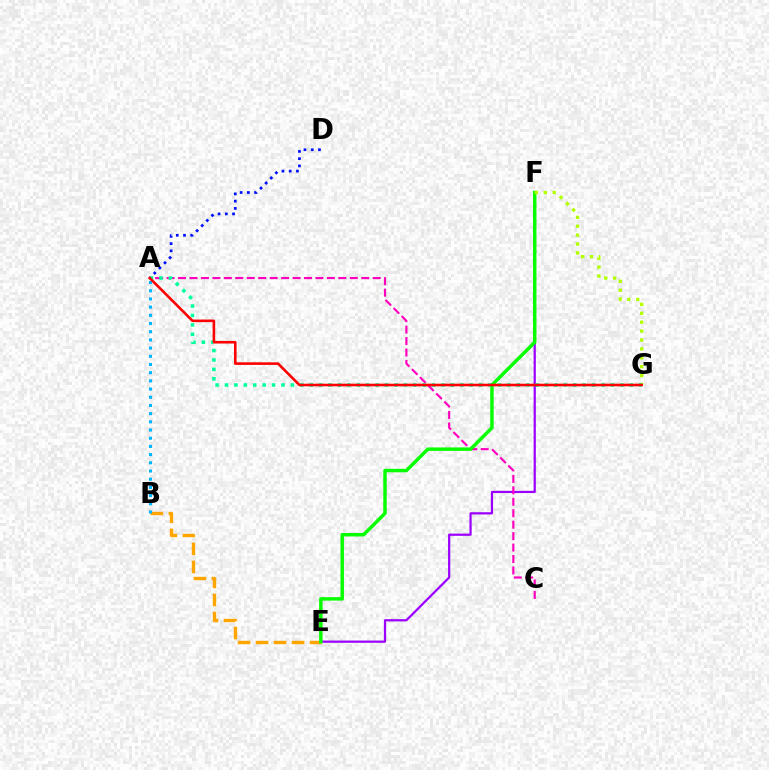{('B', 'E'): [{'color': '#ffa500', 'line_style': 'dashed', 'thickness': 2.45}], ('E', 'F'): [{'color': '#9b00ff', 'line_style': 'solid', 'thickness': 1.6}, {'color': '#08ff00', 'line_style': 'solid', 'thickness': 2.49}], ('A', 'C'): [{'color': '#ff00bd', 'line_style': 'dashed', 'thickness': 1.56}], ('F', 'G'): [{'color': '#b3ff00', 'line_style': 'dotted', 'thickness': 2.42}], ('A', 'G'): [{'color': '#00ff9d', 'line_style': 'dotted', 'thickness': 2.56}, {'color': '#ff0000', 'line_style': 'solid', 'thickness': 1.87}], ('A', 'D'): [{'color': '#0010ff', 'line_style': 'dotted', 'thickness': 1.97}], ('A', 'B'): [{'color': '#00b5ff', 'line_style': 'dotted', 'thickness': 2.23}]}